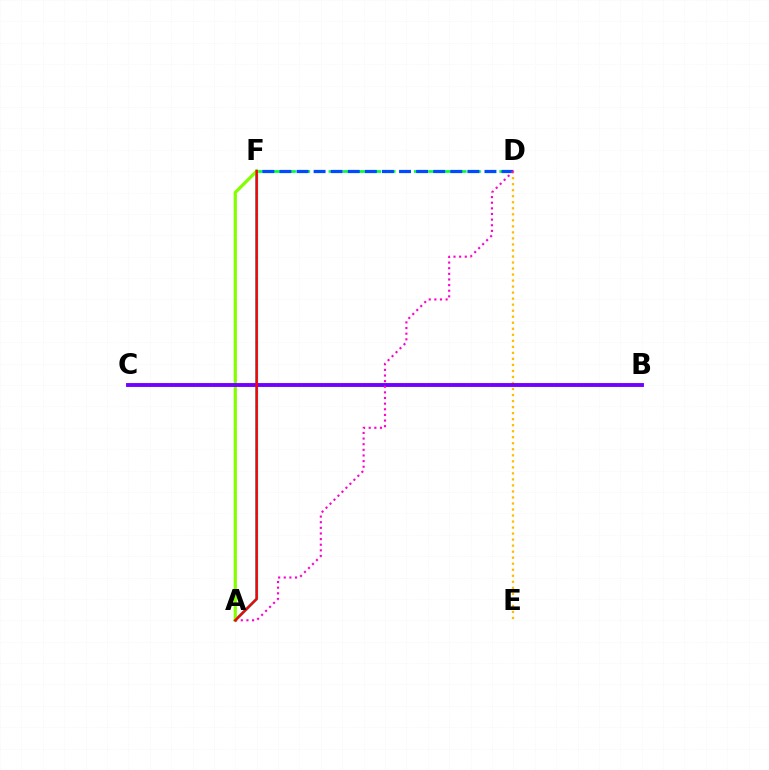{('D', 'F'): [{'color': '#00ff39', 'line_style': 'dashed', 'thickness': 1.93}, {'color': '#004bff', 'line_style': 'dashed', 'thickness': 2.32}], ('A', 'F'): [{'color': '#00fff6', 'line_style': 'solid', 'thickness': 2.3}, {'color': '#84ff00', 'line_style': 'solid', 'thickness': 2.32}, {'color': '#ff0000', 'line_style': 'solid', 'thickness': 1.77}], ('D', 'E'): [{'color': '#ffbd00', 'line_style': 'dotted', 'thickness': 1.64}], ('B', 'C'): [{'color': '#7200ff', 'line_style': 'solid', 'thickness': 2.79}], ('A', 'D'): [{'color': '#ff00cf', 'line_style': 'dotted', 'thickness': 1.53}]}